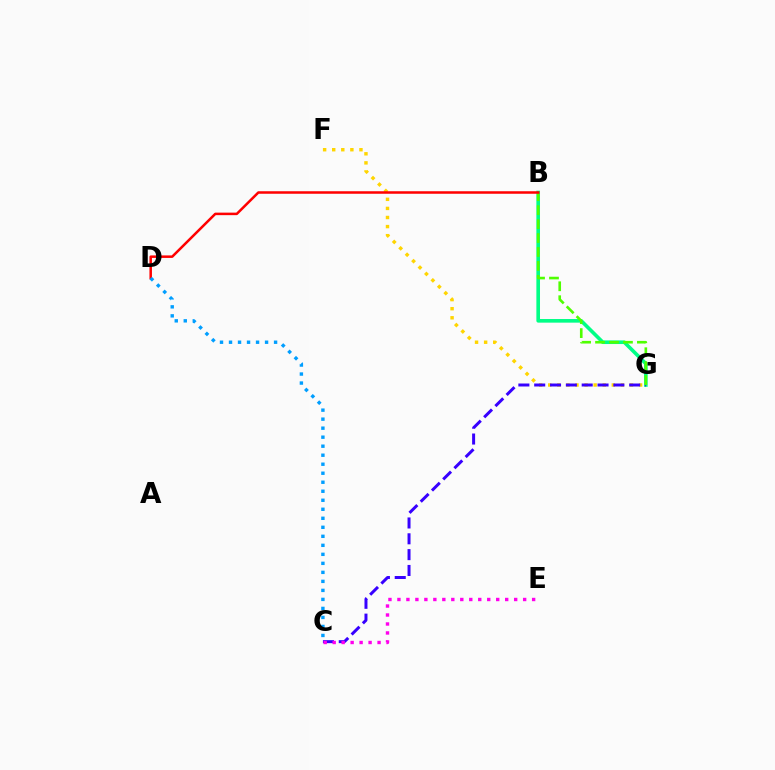{('F', 'G'): [{'color': '#ffd500', 'line_style': 'dotted', 'thickness': 2.47}], ('B', 'G'): [{'color': '#00ff86', 'line_style': 'solid', 'thickness': 2.61}, {'color': '#4fff00', 'line_style': 'dashed', 'thickness': 1.9}], ('C', 'G'): [{'color': '#3700ff', 'line_style': 'dashed', 'thickness': 2.15}], ('B', 'D'): [{'color': '#ff0000', 'line_style': 'solid', 'thickness': 1.81}], ('C', 'E'): [{'color': '#ff00ed', 'line_style': 'dotted', 'thickness': 2.44}], ('C', 'D'): [{'color': '#009eff', 'line_style': 'dotted', 'thickness': 2.45}]}